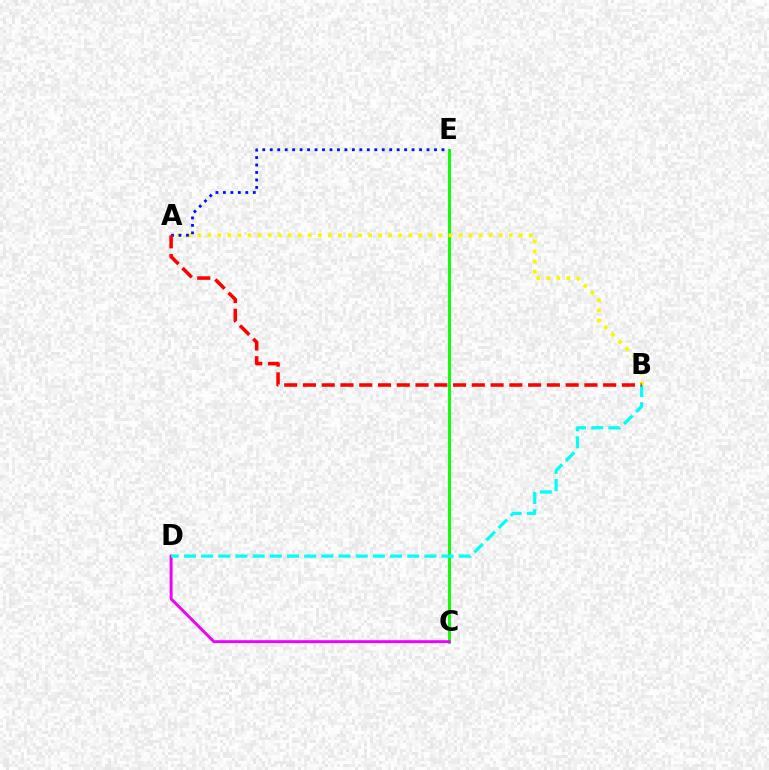{('C', 'E'): [{'color': '#08ff00', 'line_style': 'solid', 'thickness': 2.08}], ('C', 'D'): [{'color': '#ee00ff', 'line_style': 'solid', 'thickness': 2.1}], ('A', 'B'): [{'color': '#fcf500', 'line_style': 'dotted', 'thickness': 2.73}, {'color': '#ff0000', 'line_style': 'dashed', 'thickness': 2.55}], ('A', 'E'): [{'color': '#0010ff', 'line_style': 'dotted', 'thickness': 2.03}], ('B', 'D'): [{'color': '#00fff6', 'line_style': 'dashed', 'thickness': 2.33}]}